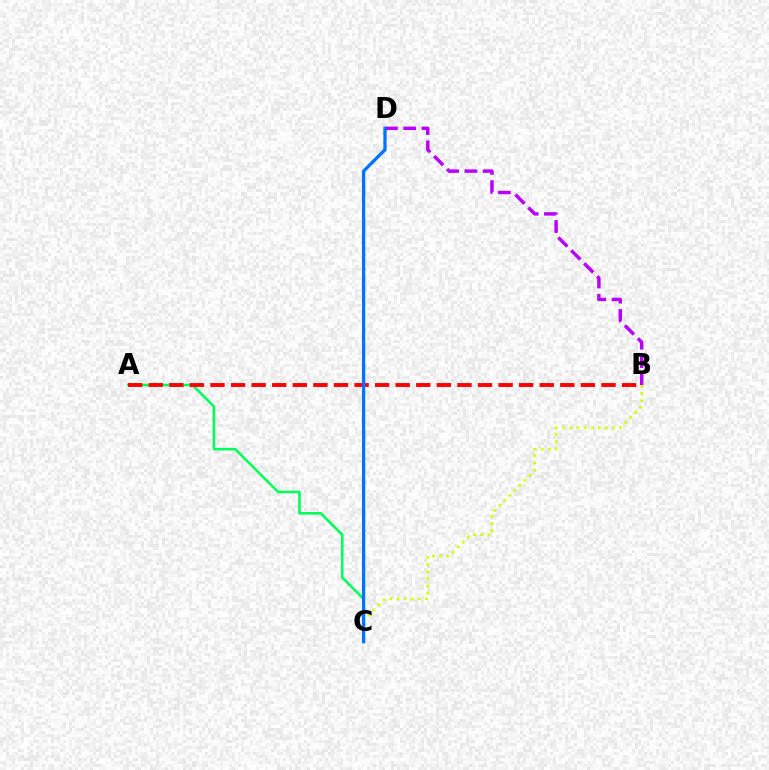{('B', 'C'): [{'color': '#d1ff00', 'line_style': 'dotted', 'thickness': 1.94}], ('A', 'C'): [{'color': '#00ff5c', 'line_style': 'solid', 'thickness': 1.88}], ('A', 'B'): [{'color': '#ff0000', 'line_style': 'dashed', 'thickness': 2.8}], ('B', 'D'): [{'color': '#b900ff', 'line_style': 'dashed', 'thickness': 2.49}], ('C', 'D'): [{'color': '#0074ff', 'line_style': 'solid', 'thickness': 2.36}]}